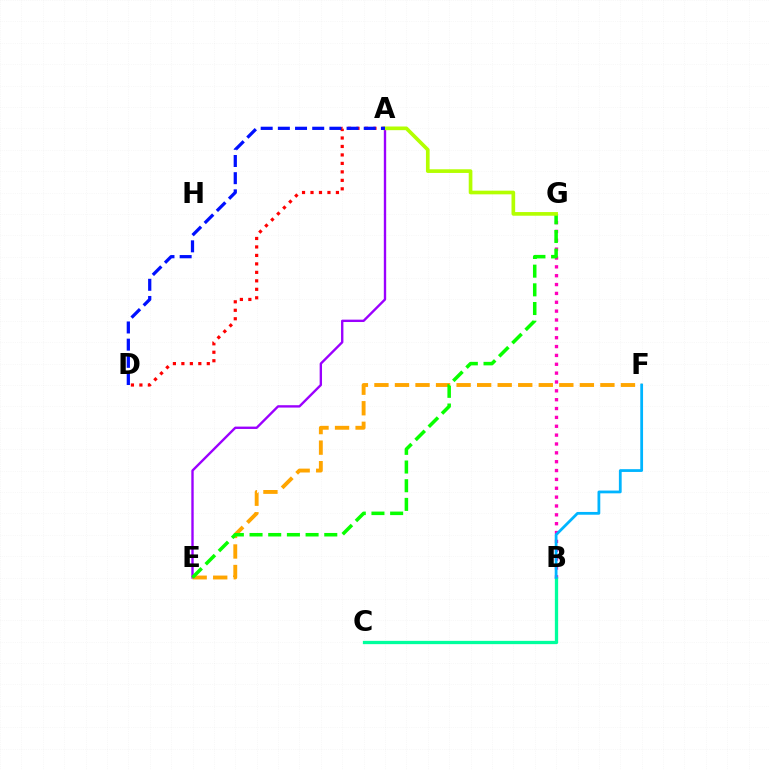{('B', 'G'): [{'color': '#ff00bd', 'line_style': 'dotted', 'thickness': 2.41}], ('A', 'E'): [{'color': '#9b00ff', 'line_style': 'solid', 'thickness': 1.71}], ('E', 'F'): [{'color': '#ffa500', 'line_style': 'dashed', 'thickness': 2.79}], ('A', 'D'): [{'color': '#ff0000', 'line_style': 'dotted', 'thickness': 2.3}, {'color': '#0010ff', 'line_style': 'dashed', 'thickness': 2.33}], ('B', 'C'): [{'color': '#00ff9d', 'line_style': 'solid', 'thickness': 2.37}], ('E', 'G'): [{'color': '#08ff00', 'line_style': 'dashed', 'thickness': 2.54}], ('A', 'G'): [{'color': '#b3ff00', 'line_style': 'solid', 'thickness': 2.64}], ('B', 'F'): [{'color': '#00b5ff', 'line_style': 'solid', 'thickness': 2.0}]}